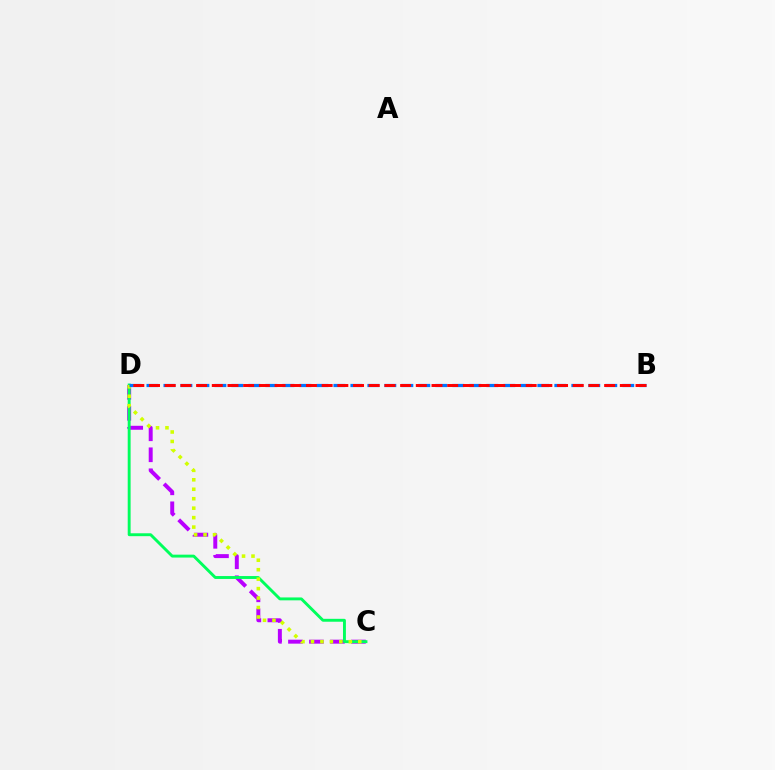{('C', 'D'): [{'color': '#b900ff', 'line_style': 'dashed', 'thickness': 2.85}, {'color': '#00ff5c', 'line_style': 'solid', 'thickness': 2.09}, {'color': '#d1ff00', 'line_style': 'dotted', 'thickness': 2.57}], ('B', 'D'): [{'color': '#0074ff', 'line_style': 'dashed', 'thickness': 2.31}, {'color': '#ff0000', 'line_style': 'dashed', 'thickness': 2.13}]}